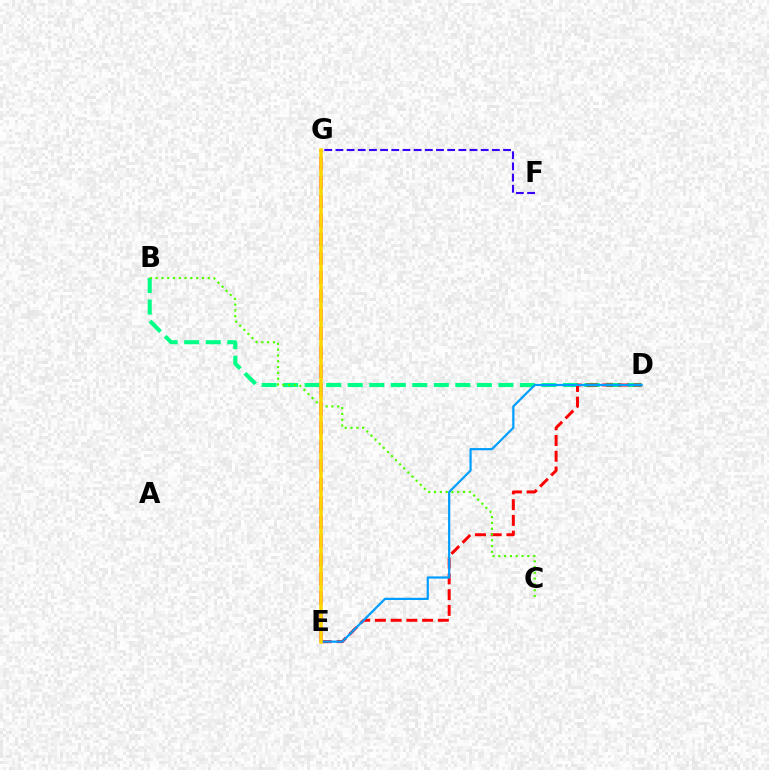{('E', 'G'): [{'color': '#ff00ed', 'line_style': 'dashed', 'thickness': 2.56}, {'color': '#ffd500', 'line_style': 'solid', 'thickness': 2.55}], ('B', 'D'): [{'color': '#00ff86', 'line_style': 'dashed', 'thickness': 2.92}], ('D', 'E'): [{'color': '#ff0000', 'line_style': 'dashed', 'thickness': 2.14}, {'color': '#009eff', 'line_style': 'solid', 'thickness': 1.6}], ('F', 'G'): [{'color': '#3700ff', 'line_style': 'dashed', 'thickness': 1.52}], ('B', 'C'): [{'color': '#4fff00', 'line_style': 'dotted', 'thickness': 1.57}]}